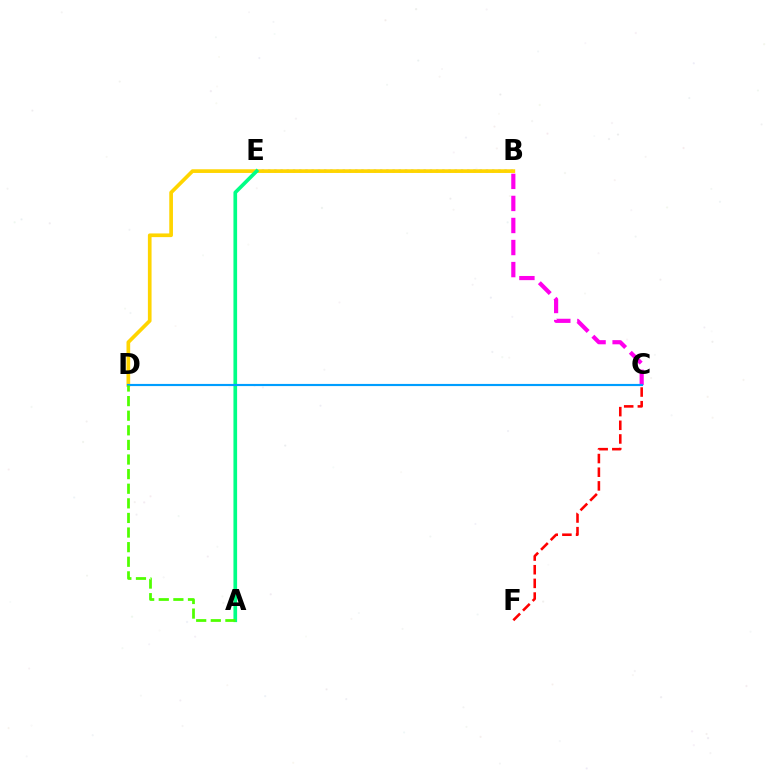{('B', 'E'): [{'color': '#3700ff', 'line_style': 'dotted', 'thickness': 1.69}], ('B', 'D'): [{'color': '#ffd500', 'line_style': 'solid', 'thickness': 2.65}], ('C', 'F'): [{'color': '#ff0000', 'line_style': 'dashed', 'thickness': 1.86}], ('A', 'E'): [{'color': '#00ff86', 'line_style': 'solid', 'thickness': 2.64}], ('B', 'C'): [{'color': '#ff00ed', 'line_style': 'dashed', 'thickness': 3.0}], ('C', 'D'): [{'color': '#009eff', 'line_style': 'solid', 'thickness': 1.55}], ('A', 'D'): [{'color': '#4fff00', 'line_style': 'dashed', 'thickness': 1.98}]}